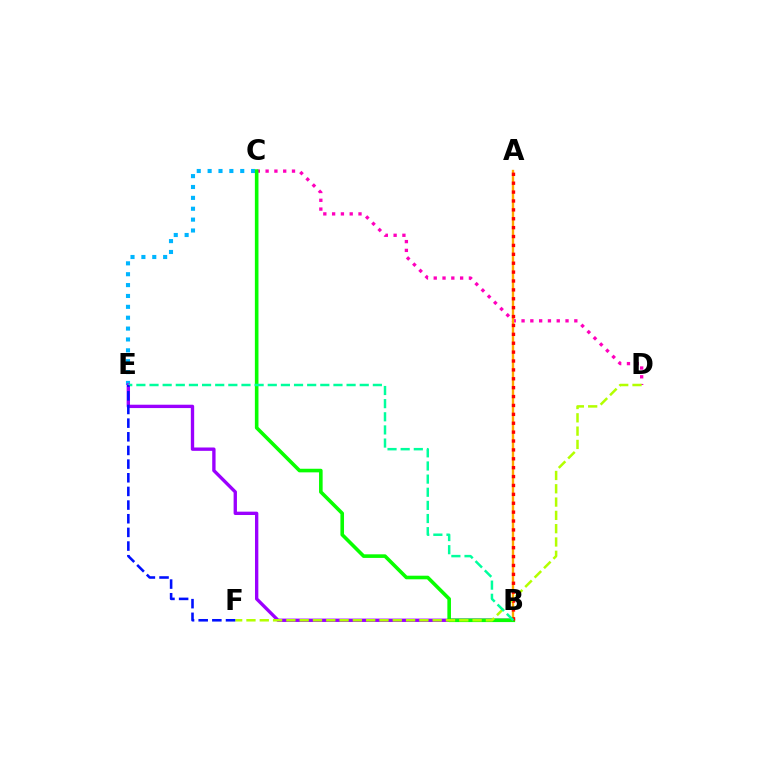{('C', 'D'): [{'color': '#ff00bd', 'line_style': 'dotted', 'thickness': 2.39}], ('C', 'E'): [{'color': '#00b5ff', 'line_style': 'dotted', 'thickness': 2.95}], ('B', 'E'): [{'color': '#9b00ff', 'line_style': 'solid', 'thickness': 2.41}, {'color': '#00ff9d', 'line_style': 'dashed', 'thickness': 1.78}], ('A', 'B'): [{'color': '#ffa500', 'line_style': 'solid', 'thickness': 1.71}, {'color': '#ff0000', 'line_style': 'dotted', 'thickness': 2.42}], ('B', 'C'): [{'color': '#08ff00', 'line_style': 'solid', 'thickness': 2.59}], ('D', 'F'): [{'color': '#b3ff00', 'line_style': 'dashed', 'thickness': 1.81}], ('E', 'F'): [{'color': '#0010ff', 'line_style': 'dashed', 'thickness': 1.86}]}